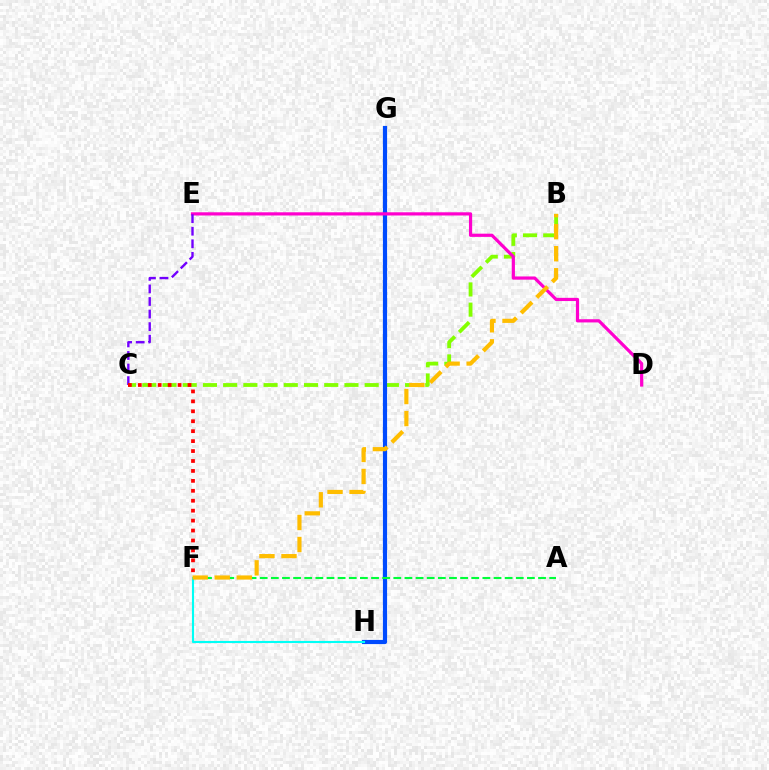{('B', 'C'): [{'color': '#84ff00', 'line_style': 'dashed', 'thickness': 2.75}], ('G', 'H'): [{'color': '#004bff', 'line_style': 'solid', 'thickness': 3.0}], ('D', 'E'): [{'color': '#ff00cf', 'line_style': 'solid', 'thickness': 2.3}], ('C', 'E'): [{'color': '#7200ff', 'line_style': 'dashed', 'thickness': 1.71}], ('F', 'H'): [{'color': '#00fff6', 'line_style': 'solid', 'thickness': 1.53}], ('A', 'F'): [{'color': '#00ff39', 'line_style': 'dashed', 'thickness': 1.51}], ('B', 'F'): [{'color': '#ffbd00', 'line_style': 'dashed', 'thickness': 2.99}], ('C', 'F'): [{'color': '#ff0000', 'line_style': 'dotted', 'thickness': 2.7}]}